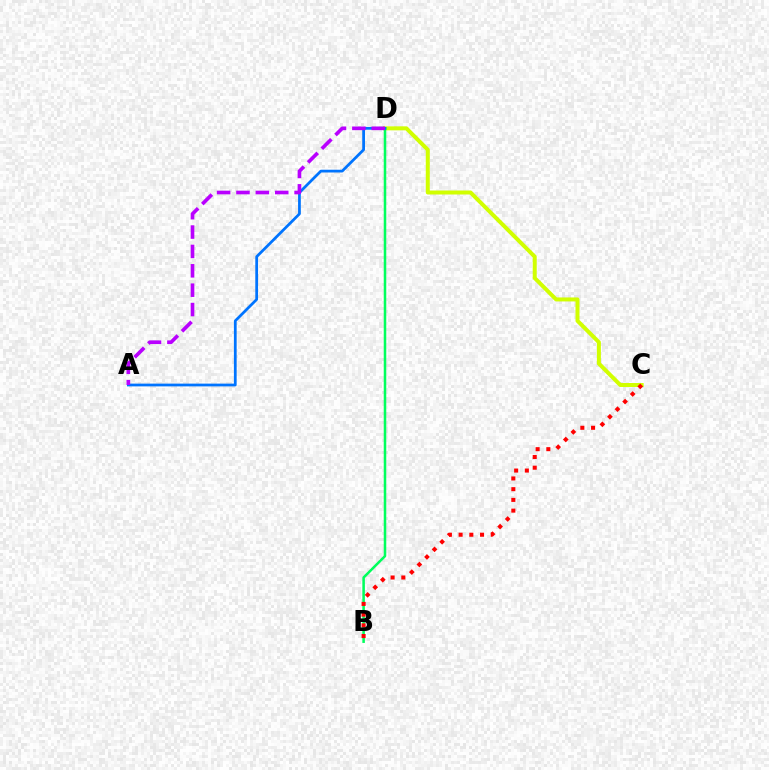{('C', 'D'): [{'color': '#d1ff00', 'line_style': 'solid', 'thickness': 2.88}], ('B', 'D'): [{'color': '#00ff5c', 'line_style': 'solid', 'thickness': 1.82}], ('A', 'D'): [{'color': '#0074ff', 'line_style': 'solid', 'thickness': 1.98}, {'color': '#b900ff', 'line_style': 'dashed', 'thickness': 2.63}], ('B', 'C'): [{'color': '#ff0000', 'line_style': 'dotted', 'thickness': 2.91}]}